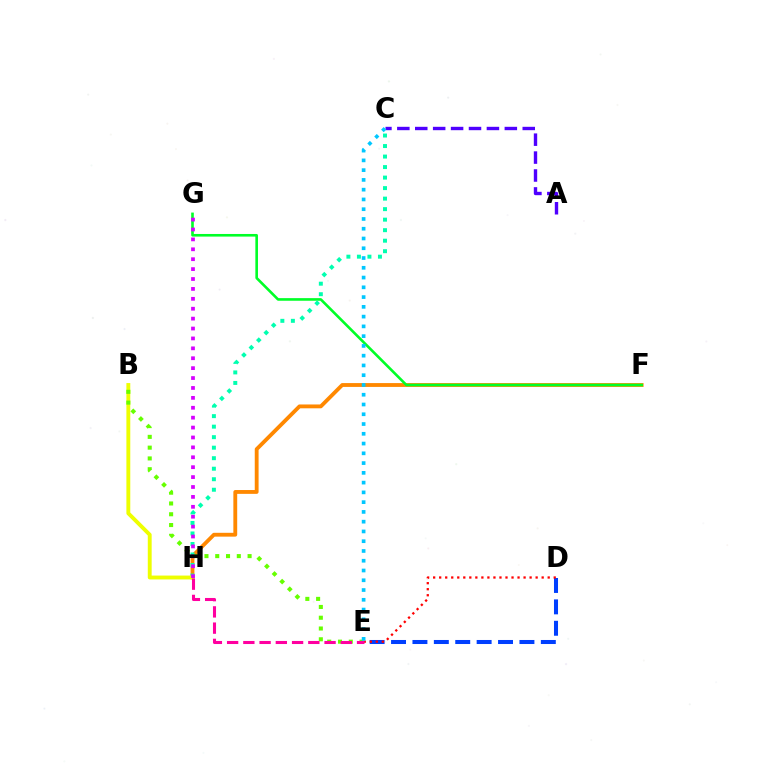{('A', 'C'): [{'color': '#4f00ff', 'line_style': 'dashed', 'thickness': 2.43}], ('F', 'H'): [{'color': '#ff8800', 'line_style': 'solid', 'thickness': 2.76}], ('F', 'G'): [{'color': '#00ff27', 'line_style': 'solid', 'thickness': 1.89}], ('D', 'E'): [{'color': '#003fff', 'line_style': 'dashed', 'thickness': 2.91}, {'color': '#ff0000', 'line_style': 'dotted', 'thickness': 1.64}], ('C', 'H'): [{'color': '#00ffaf', 'line_style': 'dotted', 'thickness': 2.86}], ('B', 'H'): [{'color': '#eeff00', 'line_style': 'solid', 'thickness': 2.79}], ('G', 'H'): [{'color': '#d600ff', 'line_style': 'dotted', 'thickness': 2.69}], ('B', 'E'): [{'color': '#66ff00', 'line_style': 'dotted', 'thickness': 2.93}], ('E', 'H'): [{'color': '#ff00a0', 'line_style': 'dashed', 'thickness': 2.21}], ('C', 'E'): [{'color': '#00c7ff', 'line_style': 'dotted', 'thickness': 2.65}]}